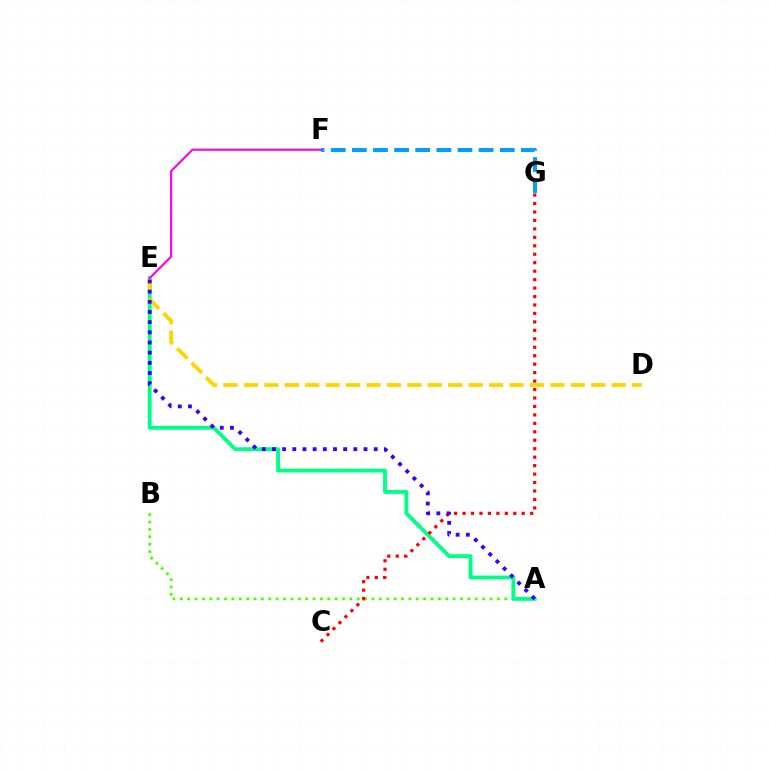{('F', 'G'): [{'color': '#009eff', 'line_style': 'dashed', 'thickness': 2.87}], ('A', 'B'): [{'color': '#4fff00', 'line_style': 'dotted', 'thickness': 2.0}], ('A', 'E'): [{'color': '#00ff86', 'line_style': 'solid', 'thickness': 2.76}, {'color': '#3700ff', 'line_style': 'dotted', 'thickness': 2.76}], ('D', 'E'): [{'color': '#ffd500', 'line_style': 'dashed', 'thickness': 2.78}], ('C', 'G'): [{'color': '#ff0000', 'line_style': 'dotted', 'thickness': 2.3}], ('E', 'F'): [{'color': '#ff00ed', 'line_style': 'solid', 'thickness': 1.51}]}